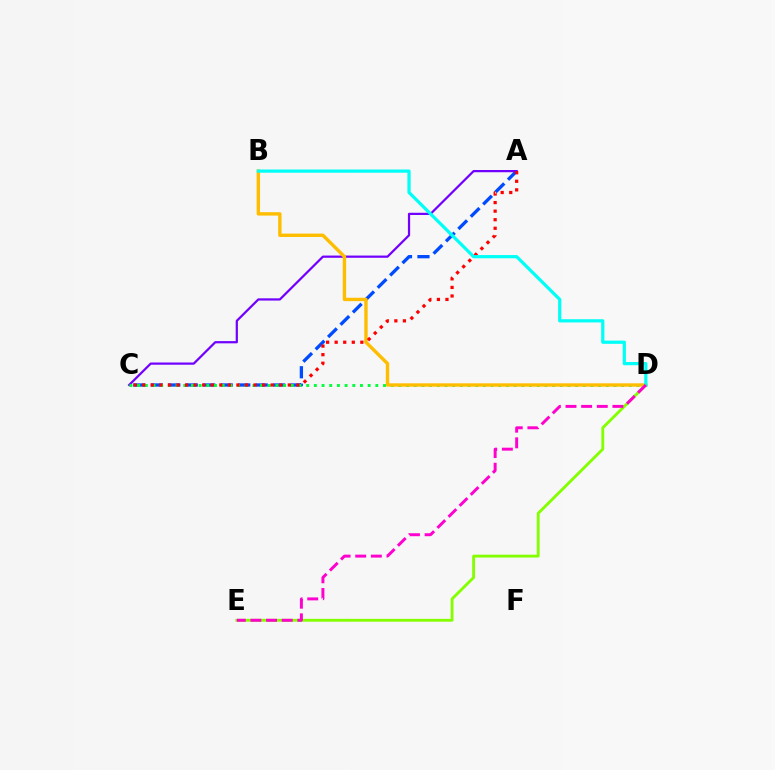{('A', 'C'): [{'color': '#004bff', 'line_style': 'dashed', 'thickness': 2.37}, {'color': '#7200ff', 'line_style': 'solid', 'thickness': 1.6}, {'color': '#ff0000', 'line_style': 'dotted', 'thickness': 2.33}], ('C', 'D'): [{'color': '#00ff39', 'line_style': 'dotted', 'thickness': 2.09}], ('B', 'D'): [{'color': '#ffbd00', 'line_style': 'solid', 'thickness': 2.44}, {'color': '#00fff6', 'line_style': 'solid', 'thickness': 2.31}], ('D', 'E'): [{'color': '#84ff00', 'line_style': 'solid', 'thickness': 2.05}, {'color': '#ff00cf', 'line_style': 'dashed', 'thickness': 2.12}]}